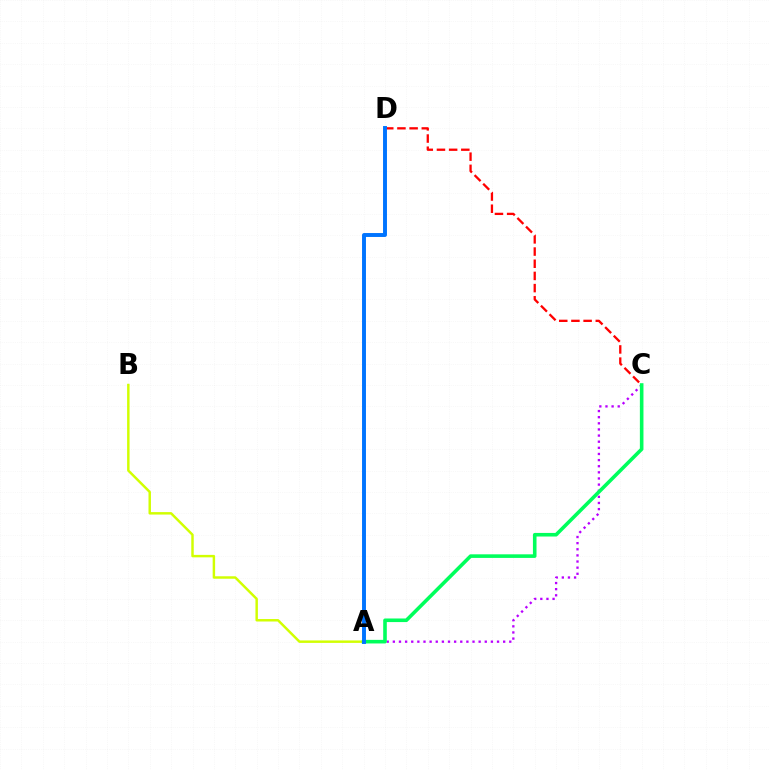{('A', 'B'): [{'color': '#d1ff00', 'line_style': 'solid', 'thickness': 1.77}], ('C', 'D'): [{'color': '#ff0000', 'line_style': 'dashed', 'thickness': 1.65}], ('A', 'C'): [{'color': '#b900ff', 'line_style': 'dotted', 'thickness': 1.66}, {'color': '#00ff5c', 'line_style': 'solid', 'thickness': 2.59}], ('A', 'D'): [{'color': '#0074ff', 'line_style': 'solid', 'thickness': 2.82}]}